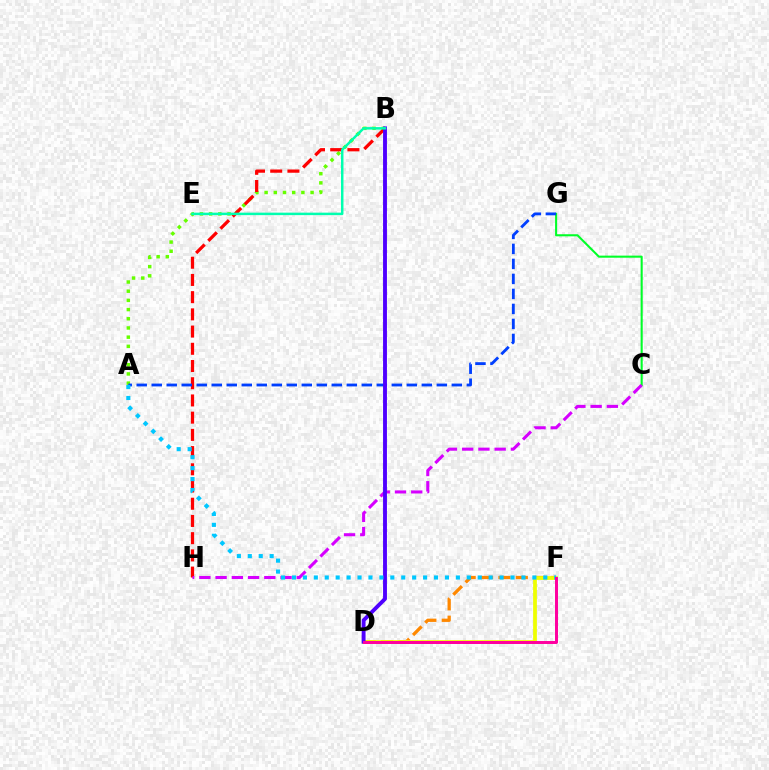{('C', 'G'): [{'color': '#00ff27', 'line_style': 'solid', 'thickness': 1.5}], ('A', 'B'): [{'color': '#66ff00', 'line_style': 'dotted', 'thickness': 2.5}], ('B', 'H'): [{'color': '#ff0000', 'line_style': 'dashed', 'thickness': 2.34}], ('A', 'G'): [{'color': '#003fff', 'line_style': 'dashed', 'thickness': 2.04}], ('D', 'F'): [{'color': '#ff8800', 'line_style': 'dashed', 'thickness': 2.36}, {'color': '#eeff00', 'line_style': 'solid', 'thickness': 2.7}, {'color': '#ff00a0', 'line_style': 'solid', 'thickness': 2.14}], ('C', 'H'): [{'color': '#d600ff', 'line_style': 'dashed', 'thickness': 2.21}], ('B', 'D'): [{'color': '#4f00ff', 'line_style': 'solid', 'thickness': 2.8}], ('A', 'F'): [{'color': '#00c7ff', 'line_style': 'dotted', 'thickness': 2.97}], ('B', 'E'): [{'color': '#00ffaf', 'line_style': 'solid', 'thickness': 1.78}]}